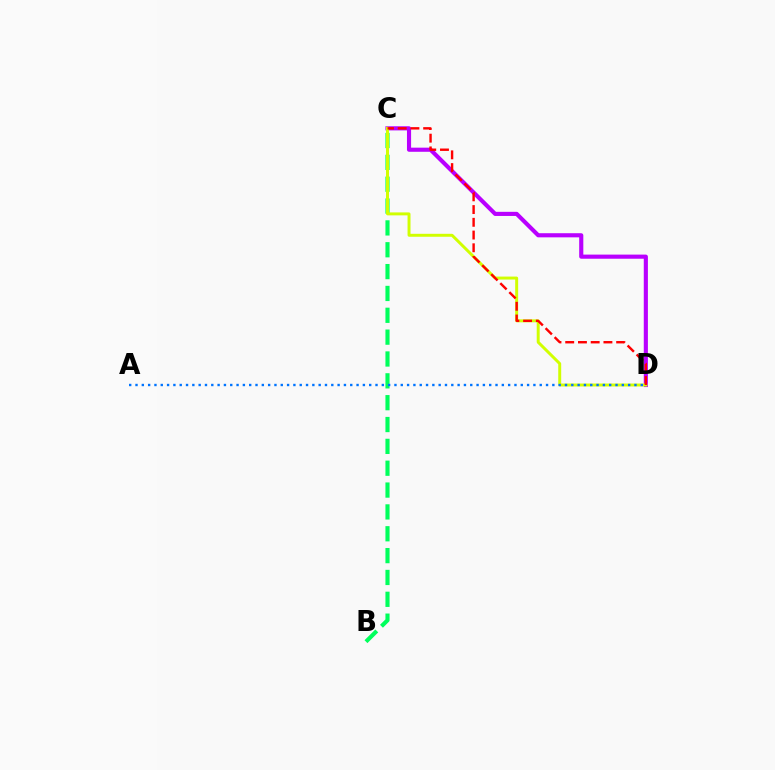{('B', 'C'): [{'color': '#00ff5c', 'line_style': 'dashed', 'thickness': 2.97}], ('C', 'D'): [{'color': '#b900ff', 'line_style': 'solid', 'thickness': 2.97}, {'color': '#d1ff00', 'line_style': 'solid', 'thickness': 2.13}, {'color': '#ff0000', 'line_style': 'dashed', 'thickness': 1.73}], ('A', 'D'): [{'color': '#0074ff', 'line_style': 'dotted', 'thickness': 1.72}]}